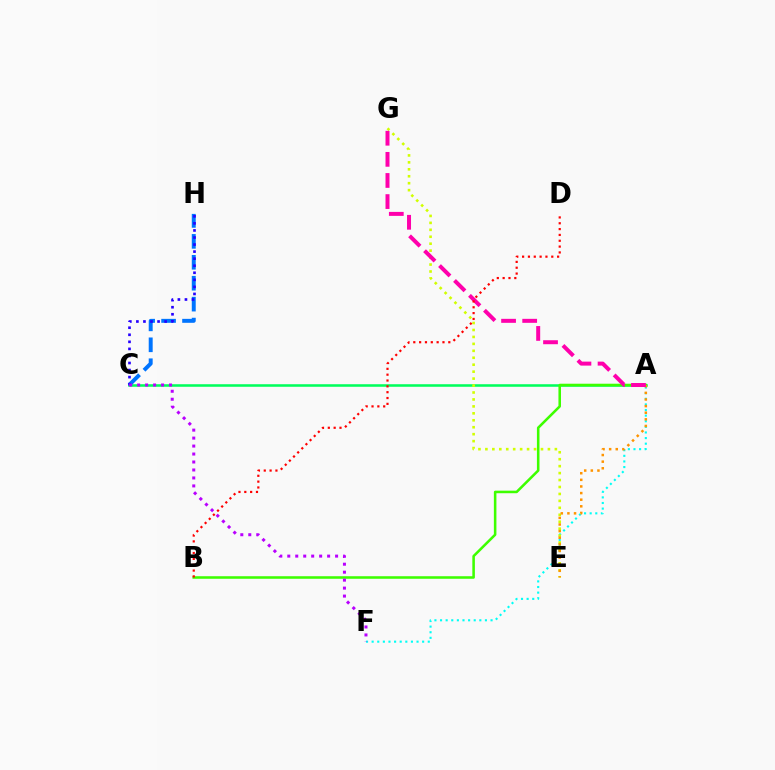{('A', 'C'): [{'color': '#00ff5c', 'line_style': 'solid', 'thickness': 1.83}], ('A', 'F'): [{'color': '#00fff6', 'line_style': 'dotted', 'thickness': 1.52}], ('C', 'H'): [{'color': '#0074ff', 'line_style': 'dashed', 'thickness': 2.84}, {'color': '#2500ff', 'line_style': 'dotted', 'thickness': 1.92}], ('E', 'G'): [{'color': '#d1ff00', 'line_style': 'dotted', 'thickness': 1.89}], ('A', 'B'): [{'color': '#3dff00', 'line_style': 'solid', 'thickness': 1.84}], ('C', 'F'): [{'color': '#b900ff', 'line_style': 'dotted', 'thickness': 2.17}], ('A', 'E'): [{'color': '#ff9400', 'line_style': 'dotted', 'thickness': 1.8}], ('A', 'G'): [{'color': '#ff00ac', 'line_style': 'dashed', 'thickness': 2.87}], ('B', 'D'): [{'color': '#ff0000', 'line_style': 'dotted', 'thickness': 1.59}]}